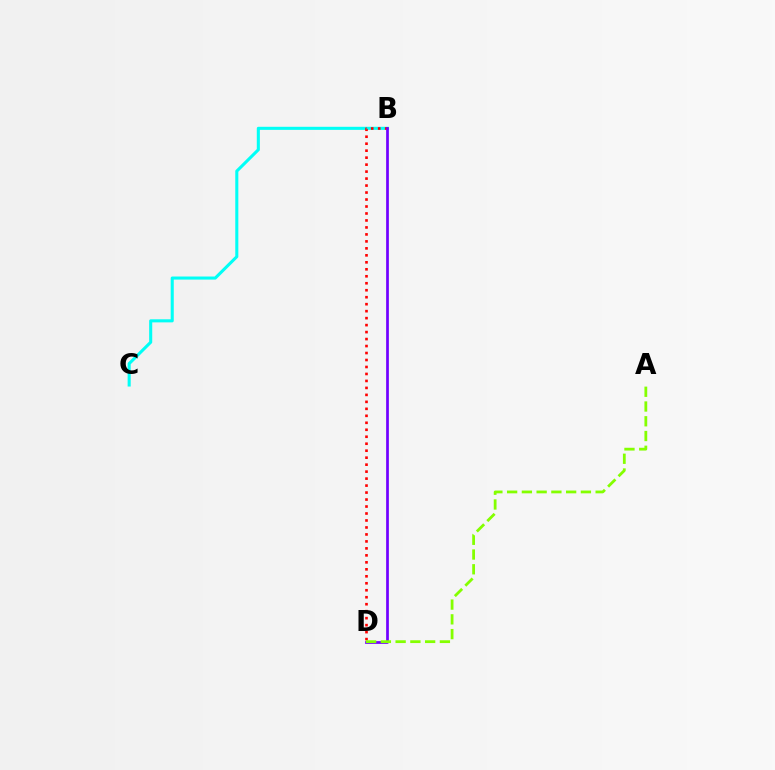{('B', 'C'): [{'color': '#00fff6', 'line_style': 'solid', 'thickness': 2.21}], ('B', 'D'): [{'color': '#ff0000', 'line_style': 'dotted', 'thickness': 1.9}, {'color': '#7200ff', 'line_style': 'solid', 'thickness': 1.96}], ('A', 'D'): [{'color': '#84ff00', 'line_style': 'dashed', 'thickness': 2.0}]}